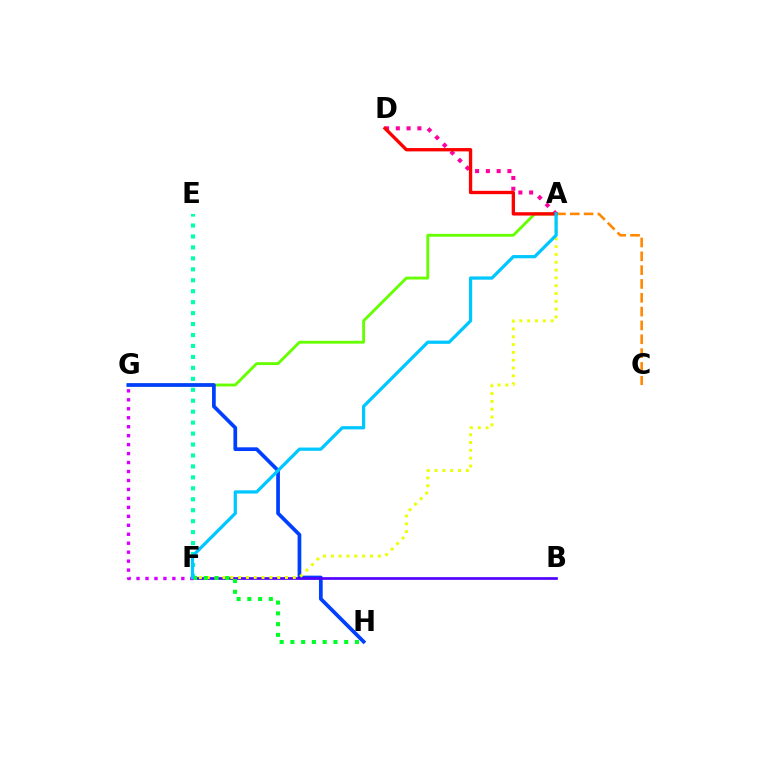{('A', 'G'): [{'color': '#66ff00', 'line_style': 'solid', 'thickness': 2.05}], ('G', 'H'): [{'color': '#003fff', 'line_style': 'solid', 'thickness': 2.67}], ('B', 'F'): [{'color': '#4f00ff', 'line_style': 'solid', 'thickness': 1.92}], ('A', 'F'): [{'color': '#eeff00', 'line_style': 'dotted', 'thickness': 2.12}, {'color': '#00c7ff', 'line_style': 'solid', 'thickness': 2.34}], ('A', 'D'): [{'color': '#ff00a0', 'line_style': 'dotted', 'thickness': 2.93}, {'color': '#ff0000', 'line_style': 'solid', 'thickness': 2.4}], ('E', 'F'): [{'color': '#00ffaf', 'line_style': 'dotted', 'thickness': 2.98}], ('A', 'C'): [{'color': '#ff8800', 'line_style': 'dashed', 'thickness': 1.88}], ('F', 'H'): [{'color': '#00ff27', 'line_style': 'dotted', 'thickness': 2.92}], ('F', 'G'): [{'color': '#d600ff', 'line_style': 'dotted', 'thickness': 2.44}]}